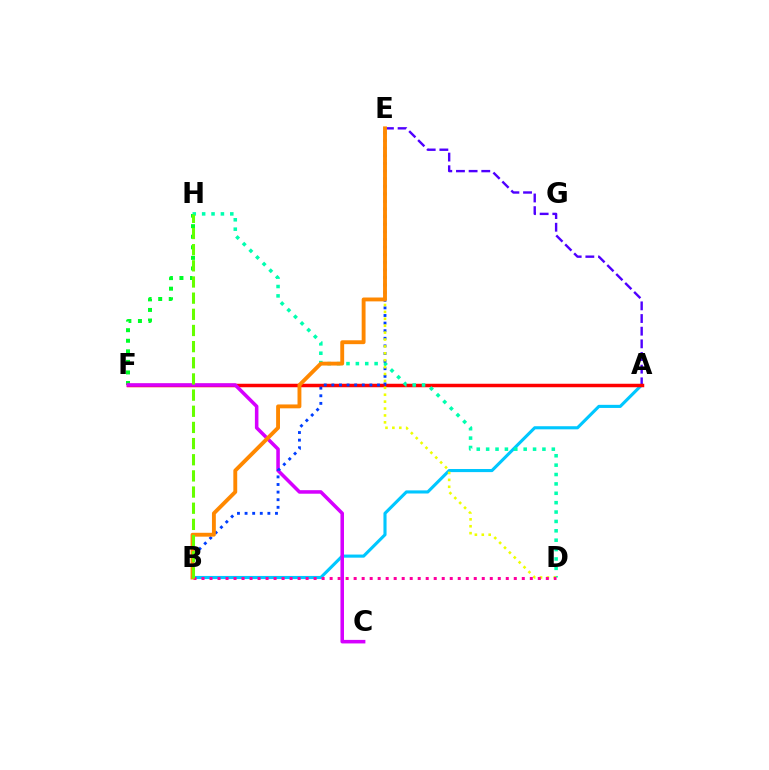{('A', 'B'): [{'color': '#00c7ff', 'line_style': 'solid', 'thickness': 2.24}], ('F', 'H'): [{'color': '#00ff27', 'line_style': 'dotted', 'thickness': 2.87}], ('A', 'E'): [{'color': '#4f00ff', 'line_style': 'dashed', 'thickness': 1.72}], ('A', 'F'): [{'color': '#ff0000', 'line_style': 'solid', 'thickness': 2.51}], ('C', 'F'): [{'color': '#d600ff', 'line_style': 'solid', 'thickness': 2.55}], ('D', 'H'): [{'color': '#00ffaf', 'line_style': 'dotted', 'thickness': 2.55}], ('B', 'E'): [{'color': '#003fff', 'line_style': 'dotted', 'thickness': 2.07}, {'color': '#ff8800', 'line_style': 'solid', 'thickness': 2.79}], ('D', 'E'): [{'color': '#eeff00', 'line_style': 'dotted', 'thickness': 1.88}], ('B', 'D'): [{'color': '#ff00a0', 'line_style': 'dotted', 'thickness': 2.18}], ('B', 'H'): [{'color': '#66ff00', 'line_style': 'dashed', 'thickness': 2.2}]}